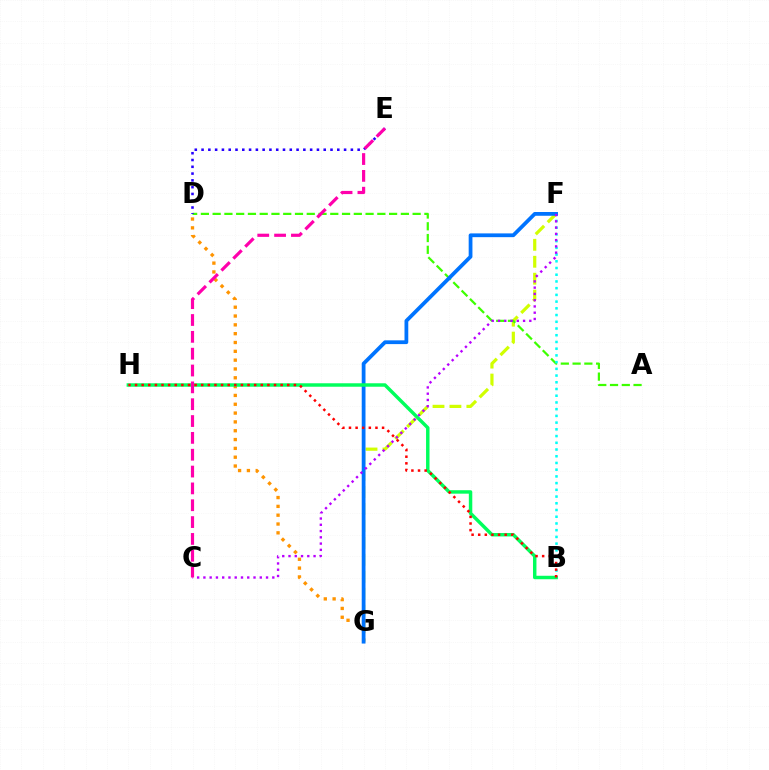{('F', 'G'): [{'color': '#d1ff00', 'line_style': 'dashed', 'thickness': 2.3}, {'color': '#0074ff', 'line_style': 'solid', 'thickness': 2.71}], ('A', 'D'): [{'color': '#3dff00', 'line_style': 'dashed', 'thickness': 1.6}], ('B', 'F'): [{'color': '#00fff6', 'line_style': 'dotted', 'thickness': 1.83}], ('D', 'G'): [{'color': '#ff9400', 'line_style': 'dotted', 'thickness': 2.4}], ('D', 'E'): [{'color': '#2500ff', 'line_style': 'dotted', 'thickness': 1.84}], ('B', 'H'): [{'color': '#00ff5c', 'line_style': 'solid', 'thickness': 2.49}, {'color': '#ff0000', 'line_style': 'dotted', 'thickness': 1.8}], ('C', 'F'): [{'color': '#b900ff', 'line_style': 'dotted', 'thickness': 1.7}], ('C', 'E'): [{'color': '#ff00ac', 'line_style': 'dashed', 'thickness': 2.29}]}